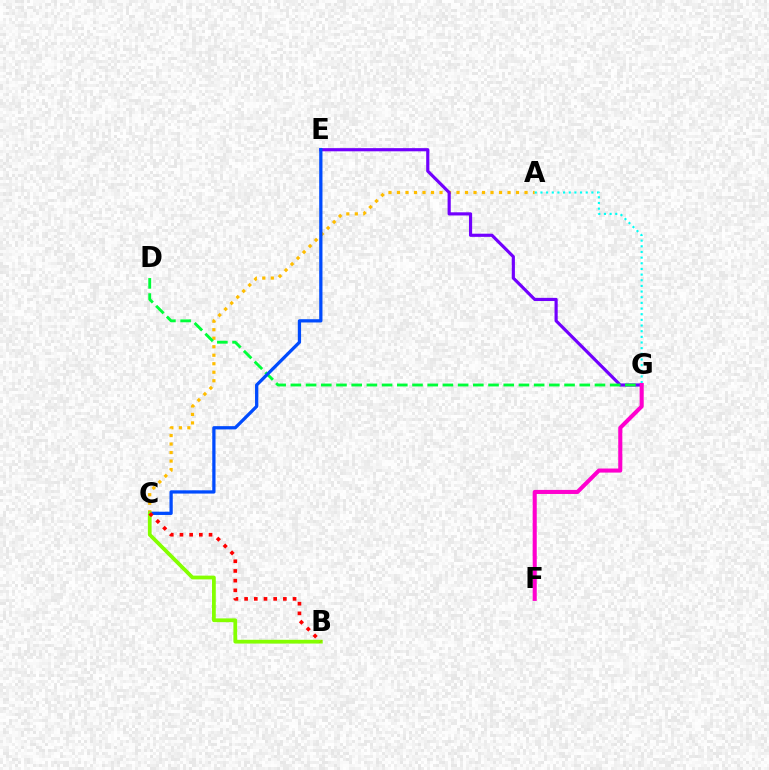{('A', 'C'): [{'color': '#ffbd00', 'line_style': 'dotted', 'thickness': 2.31}], ('E', 'G'): [{'color': '#7200ff', 'line_style': 'solid', 'thickness': 2.28}], ('D', 'G'): [{'color': '#00ff39', 'line_style': 'dashed', 'thickness': 2.07}], ('A', 'G'): [{'color': '#00fff6', 'line_style': 'dotted', 'thickness': 1.54}], ('C', 'E'): [{'color': '#004bff', 'line_style': 'solid', 'thickness': 2.35}], ('F', 'G'): [{'color': '#ff00cf', 'line_style': 'solid', 'thickness': 2.93}], ('B', 'C'): [{'color': '#84ff00', 'line_style': 'solid', 'thickness': 2.71}, {'color': '#ff0000', 'line_style': 'dotted', 'thickness': 2.63}]}